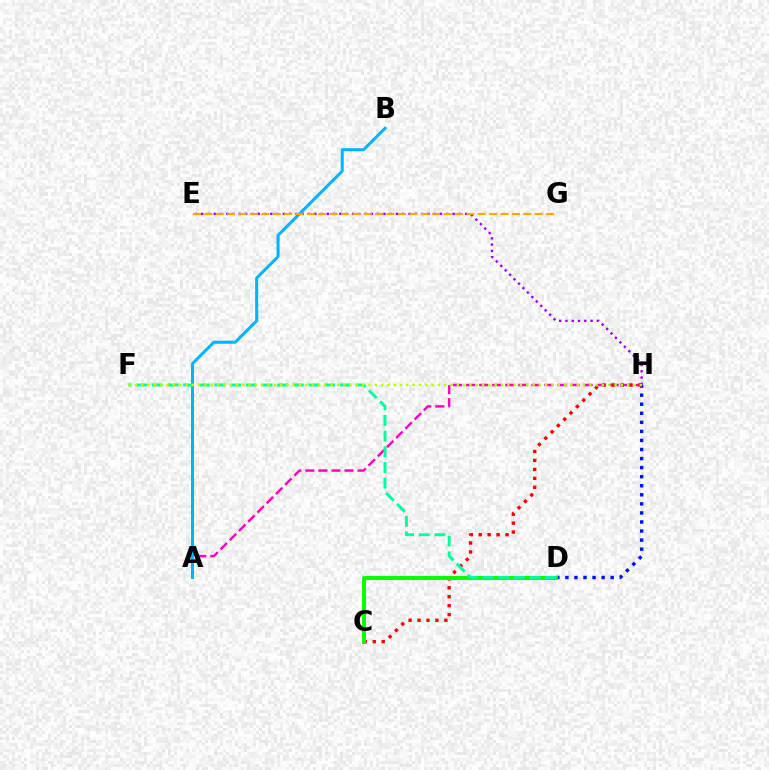{('A', 'H'): [{'color': '#ff00bd', 'line_style': 'dashed', 'thickness': 1.77}], ('A', 'B'): [{'color': '#00b5ff', 'line_style': 'solid', 'thickness': 2.18}], ('D', 'H'): [{'color': '#0010ff', 'line_style': 'dotted', 'thickness': 2.46}], ('C', 'H'): [{'color': '#ff0000', 'line_style': 'dotted', 'thickness': 2.43}], ('C', 'D'): [{'color': '#08ff00', 'line_style': 'solid', 'thickness': 2.85}], ('E', 'H'): [{'color': '#9b00ff', 'line_style': 'dotted', 'thickness': 1.71}], ('D', 'F'): [{'color': '#00ff9d', 'line_style': 'dashed', 'thickness': 2.13}], ('E', 'G'): [{'color': '#ffa500', 'line_style': 'dashed', 'thickness': 1.55}], ('F', 'H'): [{'color': '#b3ff00', 'line_style': 'dotted', 'thickness': 1.71}]}